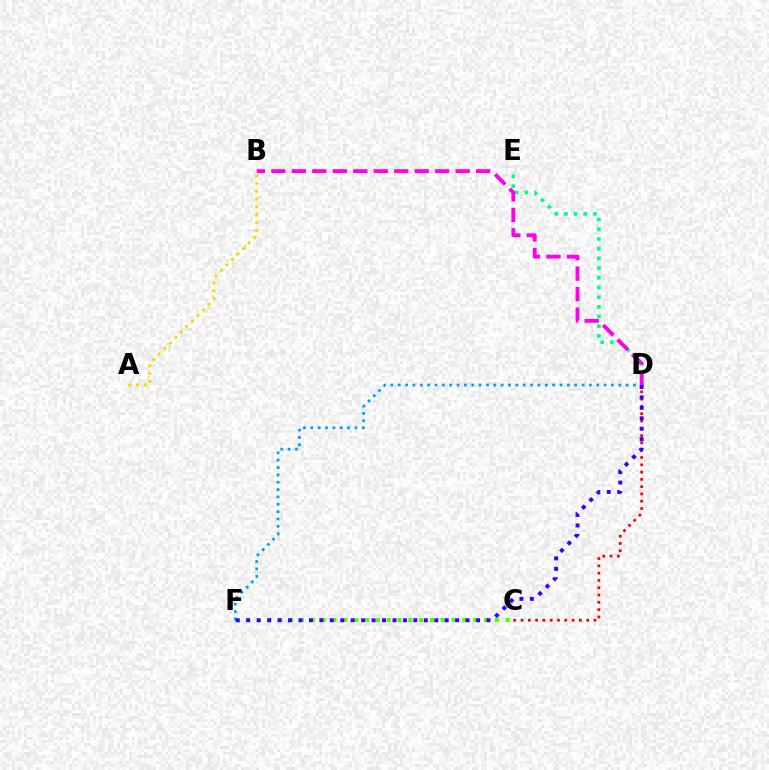{('A', 'B'): [{'color': '#ffd500', 'line_style': 'dotted', 'thickness': 2.12}], ('D', 'E'): [{'color': '#00ff86', 'line_style': 'dotted', 'thickness': 2.63}], ('C', 'F'): [{'color': '#4fff00', 'line_style': 'dotted', 'thickness': 2.94}], ('D', 'F'): [{'color': '#009eff', 'line_style': 'dotted', 'thickness': 2.0}, {'color': '#3700ff', 'line_style': 'dotted', 'thickness': 2.84}], ('C', 'D'): [{'color': '#ff0000', 'line_style': 'dotted', 'thickness': 1.98}], ('B', 'D'): [{'color': '#ff00ed', 'line_style': 'dashed', 'thickness': 2.78}]}